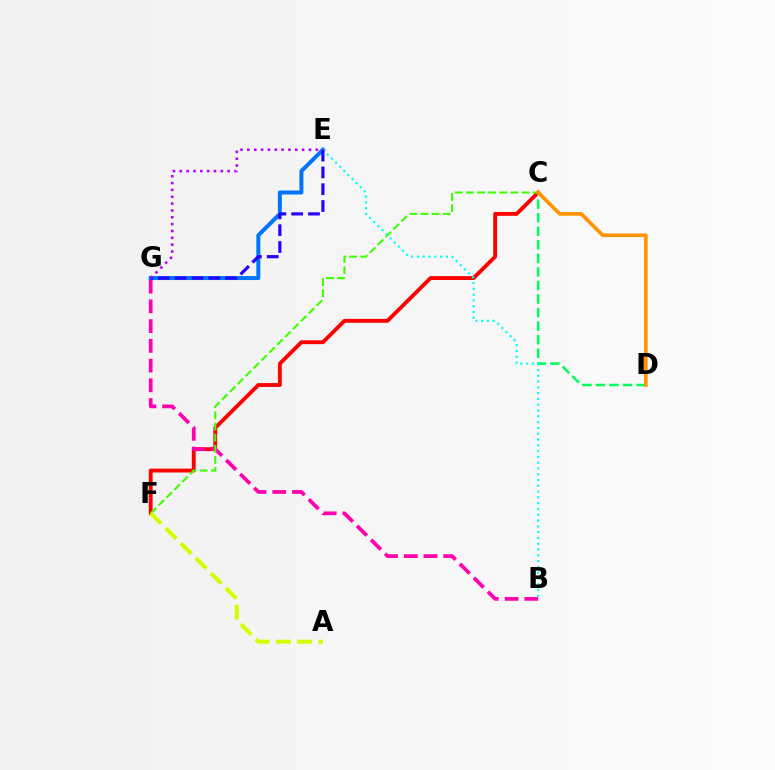{('C', 'F'): [{'color': '#ff0000', 'line_style': 'solid', 'thickness': 2.78}, {'color': '#3dff00', 'line_style': 'dashed', 'thickness': 1.51}], ('B', 'G'): [{'color': '#ff00ac', 'line_style': 'dashed', 'thickness': 2.68}], ('E', 'G'): [{'color': '#0074ff', 'line_style': 'solid', 'thickness': 2.88}, {'color': '#2500ff', 'line_style': 'dashed', 'thickness': 2.28}, {'color': '#b900ff', 'line_style': 'dotted', 'thickness': 1.86}], ('C', 'D'): [{'color': '#00ff5c', 'line_style': 'dashed', 'thickness': 1.84}, {'color': '#ff9400', 'line_style': 'solid', 'thickness': 2.65}], ('B', 'E'): [{'color': '#00fff6', 'line_style': 'dotted', 'thickness': 1.57}], ('A', 'F'): [{'color': '#d1ff00', 'line_style': 'dashed', 'thickness': 2.88}]}